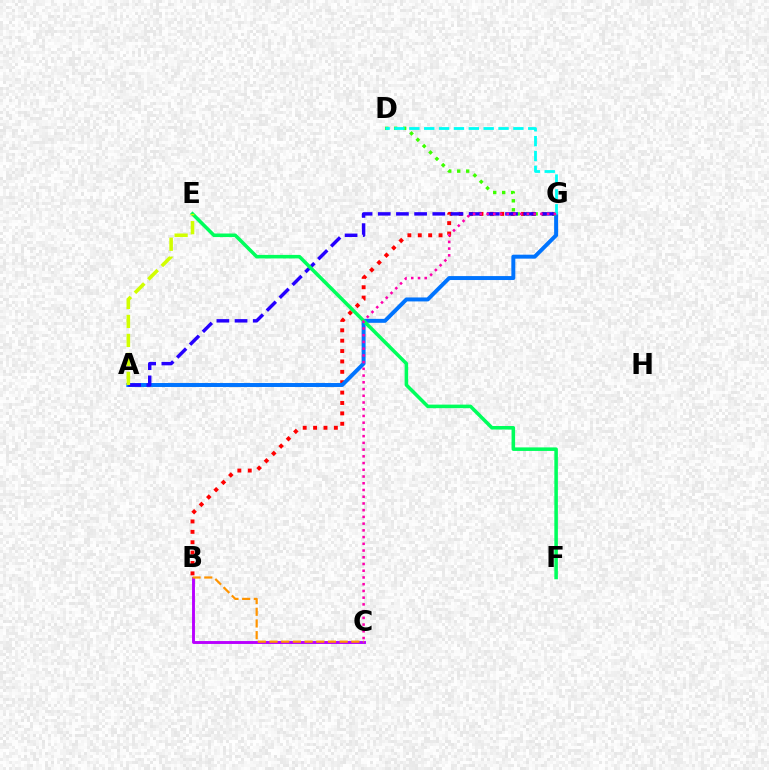{('B', 'G'): [{'color': '#ff0000', 'line_style': 'dotted', 'thickness': 2.82}], ('A', 'G'): [{'color': '#0074ff', 'line_style': 'solid', 'thickness': 2.85}, {'color': '#2500ff', 'line_style': 'dashed', 'thickness': 2.47}], ('D', 'G'): [{'color': '#3dff00', 'line_style': 'dotted', 'thickness': 2.44}, {'color': '#00fff6', 'line_style': 'dashed', 'thickness': 2.02}], ('B', 'C'): [{'color': '#b900ff', 'line_style': 'solid', 'thickness': 2.09}, {'color': '#ff9400', 'line_style': 'dashed', 'thickness': 1.59}], ('E', 'F'): [{'color': '#00ff5c', 'line_style': 'solid', 'thickness': 2.55}], ('A', 'E'): [{'color': '#d1ff00', 'line_style': 'dashed', 'thickness': 2.58}], ('C', 'G'): [{'color': '#ff00ac', 'line_style': 'dotted', 'thickness': 1.83}]}